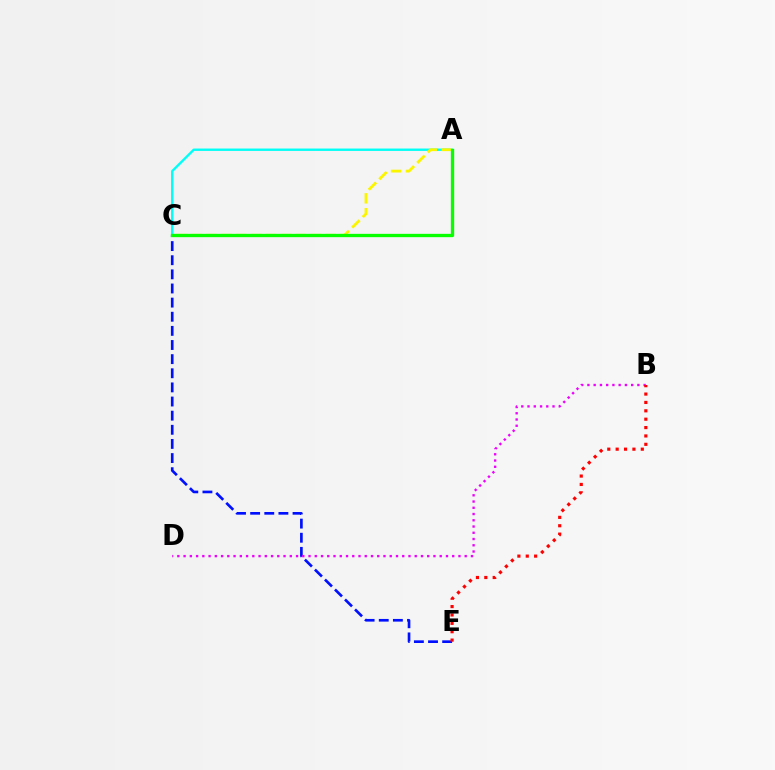{('A', 'C'): [{'color': '#00fff6', 'line_style': 'solid', 'thickness': 1.71}, {'color': '#fcf500', 'line_style': 'dashed', 'thickness': 2.03}, {'color': '#08ff00', 'line_style': 'solid', 'thickness': 2.39}], ('C', 'E'): [{'color': '#0010ff', 'line_style': 'dashed', 'thickness': 1.92}], ('B', 'D'): [{'color': '#ee00ff', 'line_style': 'dotted', 'thickness': 1.7}], ('B', 'E'): [{'color': '#ff0000', 'line_style': 'dotted', 'thickness': 2.28}]}